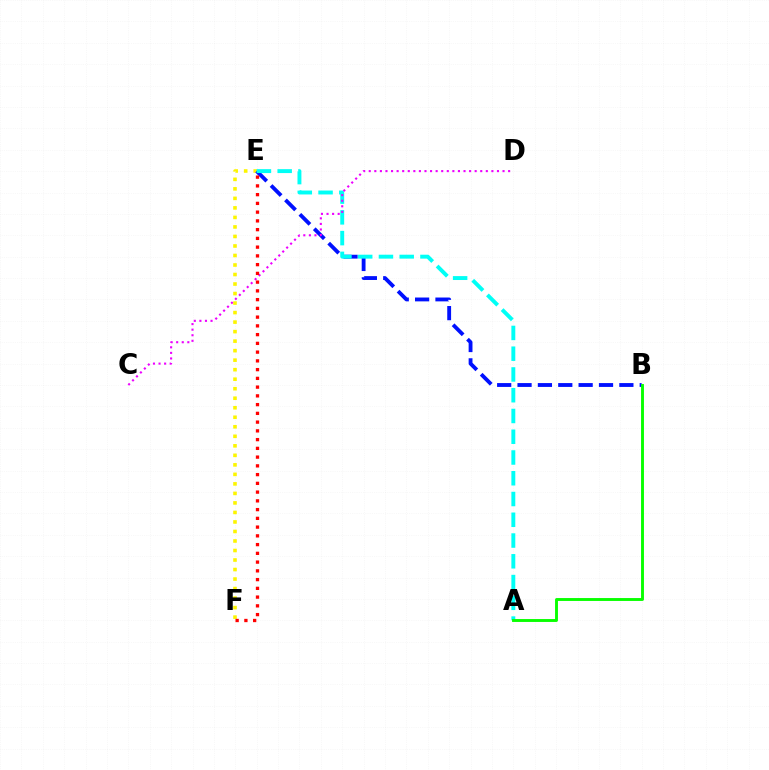{('E', 'F'): [{'color': '#fcf500', 'line_style': 'dotted', 'thickness': 2.59}, {'color': '#ff0000', 'line_style': 'dotted', 'thickness': 2.38}], ('B', 'E'): [{'color': '#0010ff', 'line_style': 'dashed', 'thickness': 2.77}], ('A', 'E'): [{'color': '#00fff6', 'line_style': 'dashed', 'thickness': 2.82}], ('C', 'D'): [{'color': '#ee00ff', 'line_style': 'dotted', 'thickness': 1.51}], ('A', 'B'): [{'color': '#08ff00', 'line_style': 'solid', 'thickness': 2.09}]}